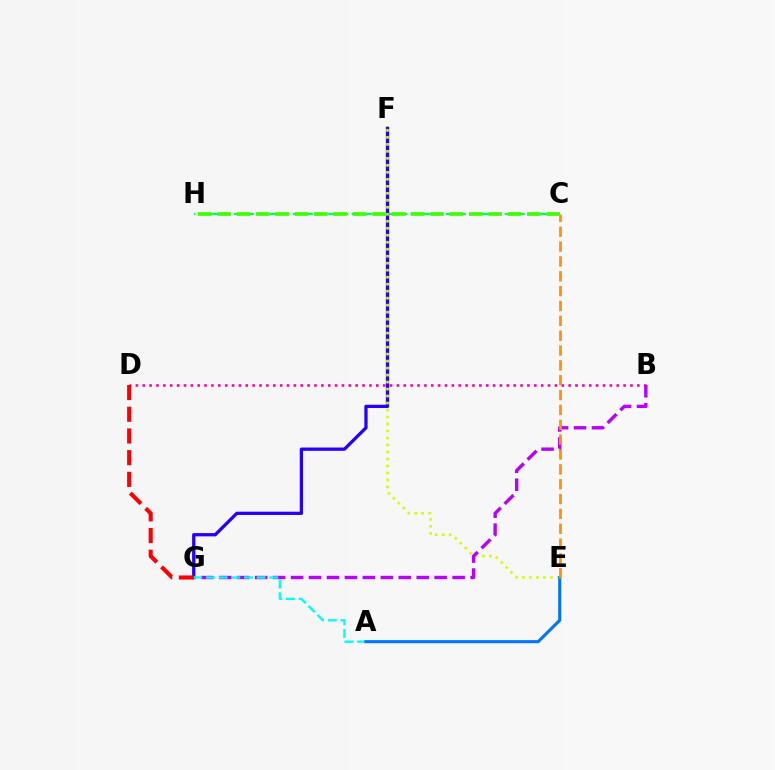{('C', 'H'): [{'color': '#00ff5c', 'line_style': 'dashed', 'thickness': 1.6}, {'color': '#3dff00', 'line_style': 'dashed', 'thickness': 2.63}], ('F', 'G'): [{'color': '#2500ff', 'line_style': 'solid', 'thickness': 2.36}], ('E', 'F'): [{'color': '#d1ff00', 'line_style': 'dotted', 'thickness': 1.9}], ('B', 'D'): [{'color': '#ff00ac', 'line_style': 'dotted', 'thickness': 1.87}], ('B', 'G'): [{'color': '#b900ff', 'line_style': 'dashed', 'thickness': 2.44}], ('A', 'G'): [{'color': '#00fff6', 'line_style': 'dashed', 'thickness': 1.72}], ('D', 'G'): [{'color': '#ff0000', 'line_style': 'dashed', 'thickness': 2.95}], ('A', 'E'): [{'color': '#0074ff', 'line_style': 'solid', 'thickness': 2.22}], ('C', 'E'): [{'color': '#ff9400', 'line_style': 'dashed', 'thickness': 2.02}]}